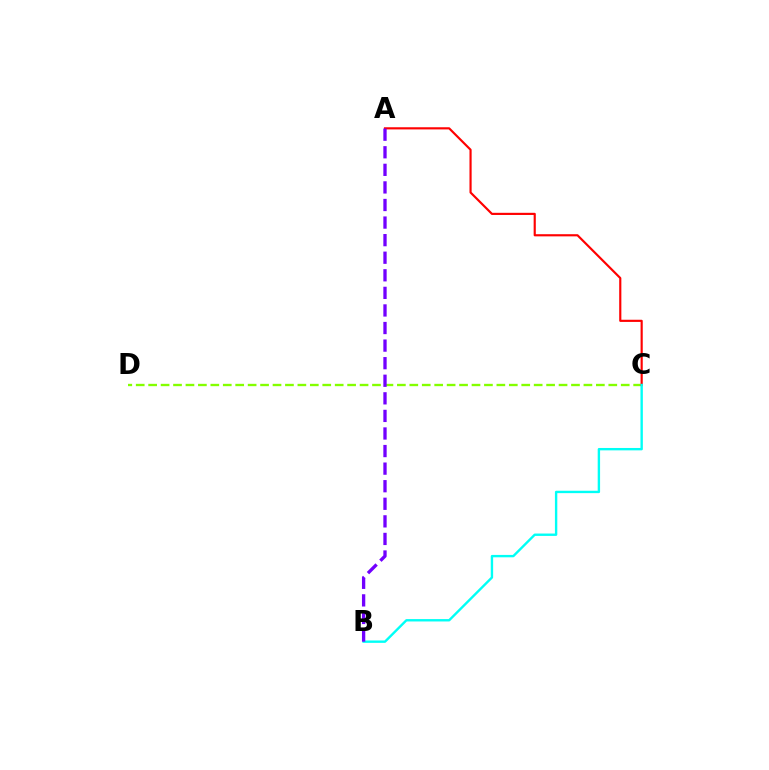{('C', 'D'): [{'color': '#84ff00', 'line_style': 'dashed', 'thickness': 1.69}], ('A', 'C'): [{'color': '#ff0000', 'line_style': 'solid', 'thickness': 1.55}], ('B', 'C'): [{'color': '#00fff6', 'line_style': 'solid', 'thickness': 1.72}], ('A', 'B'): [{'color': '#7200ff', 'line_style': 'dashed', 'thickness': 2.39}]}